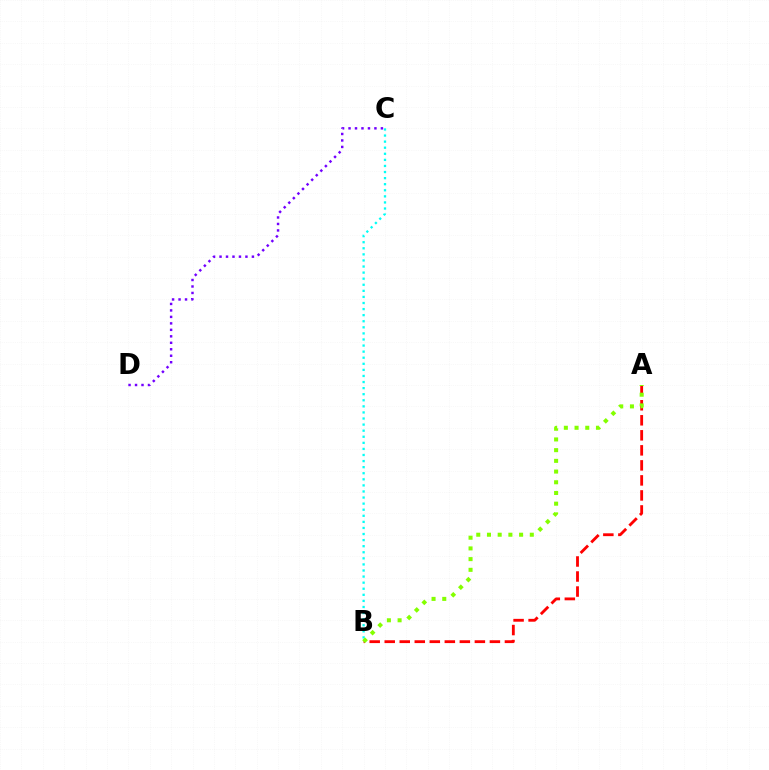{('A', 'B'): [{'color': '#ff0000', 'line_style': 'dashed', 'thickness': 2.04}, {'color': '#84ff00', 'line_style': 'dotted', 'thickness': 2.91}], ('B', 'C'): [{'color': '#00fff6', 'line_style': 'dotted', 'thickness': 1.65}], ('C', 'D'): [{'color': '#7200ff', 'line_style': 'dotted', 'thickness': 1.76}]}